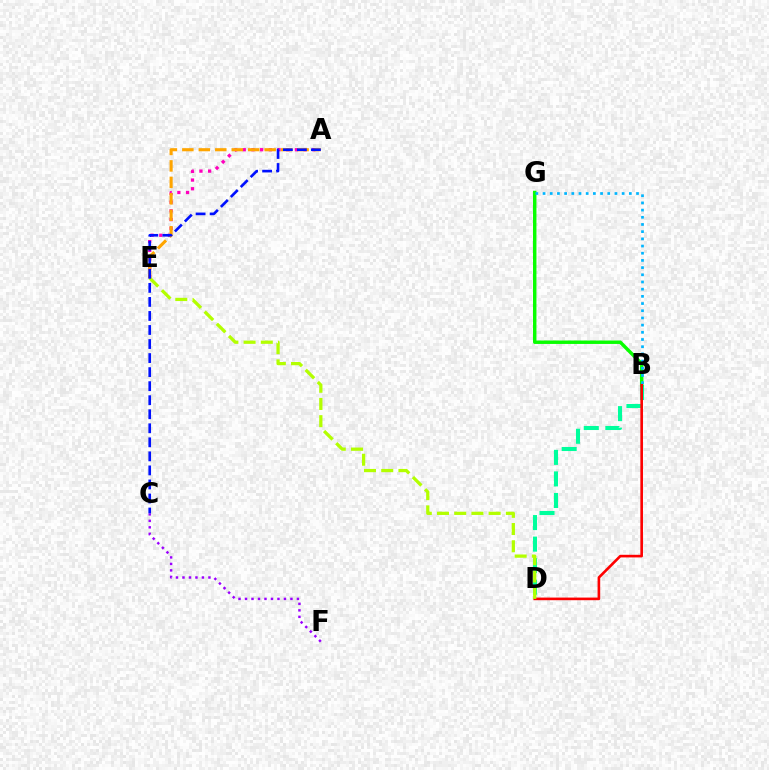{('B', 'D'): [{'color': '#00ff9d', 'line_style': 'dashed', 'thickness': 2.93}, {'color': '#ff0000', 'line_style': 'solid', 'thickness': 1.89}], ('B', 'G'): [{'color': '#08ff00', 'line_style': 'solid', 'thickness': 2.47}, {'color': '#00b5ff', 'line_style': 'dotted', 'thickness': 1.95}], ('A', 'E'): [{'color': '#ff00bd', 'line_style': 'dotted', 'thickness': 2.36}, {'color': '#ffa500', 'line_style': 'dashed', 'thickness': 2.24}], ('D', 'E'): [{'color': '#b3ff00', 'line_style': 'dashed', 'thickness': 2.34}], ('C', 'F'): [{'color': '#9b00ff', 'line_style': 'dotted', 'thickness': 1.76}], ('A', 'C'): [{'color': '#0010ff', 'line_style': 'dashed', 'thickness': 1.91}]}